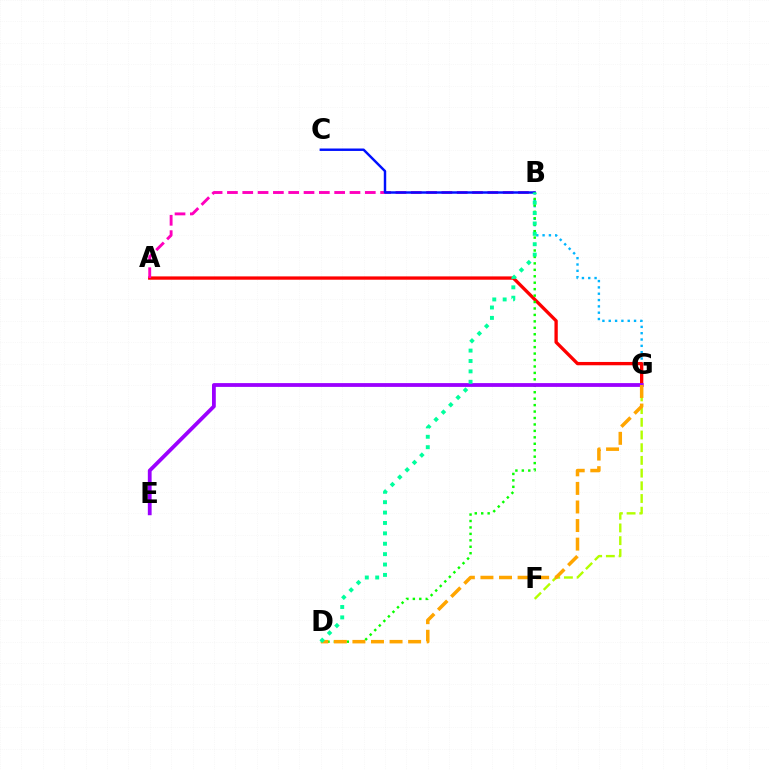{('B', 'G'): [{'color': '#00b5ff', 'line_style': 'dotted', 'thickness': 1.72}], ('A', 'G'): [{'color': '#ff0000', 'line_style': 'solid', 'thickness': 2.39}], ('A', 'B'): [{'color': '#ff00bd', 'line_style': 'dashed', 'thickness': 2.08}], ('B', 'C'): [{'color': '#0010ff', 'line_style': 'solid', 'thickness': 1.76}], ('B', 'D'): [{'color': '#08ff00', 'line_style': 'dotted', 'thickness': 1.75}, {'color': '#00ff9d', 'line_style': 'dotted', 'thickness': 2.82}], ('E', 'G'): [{'color': '#9b00ff', 'line_style': 'solid', 'thickness': 2.73}], ('F', 'G'): [{'color': '#b3ff00', 'line_style': 'dashed', 'thickness': 1.73}], ('D', 'G'): [{'color': '#ffa500', 'line_style': 'dashed', 'thickness': 2.52}]}